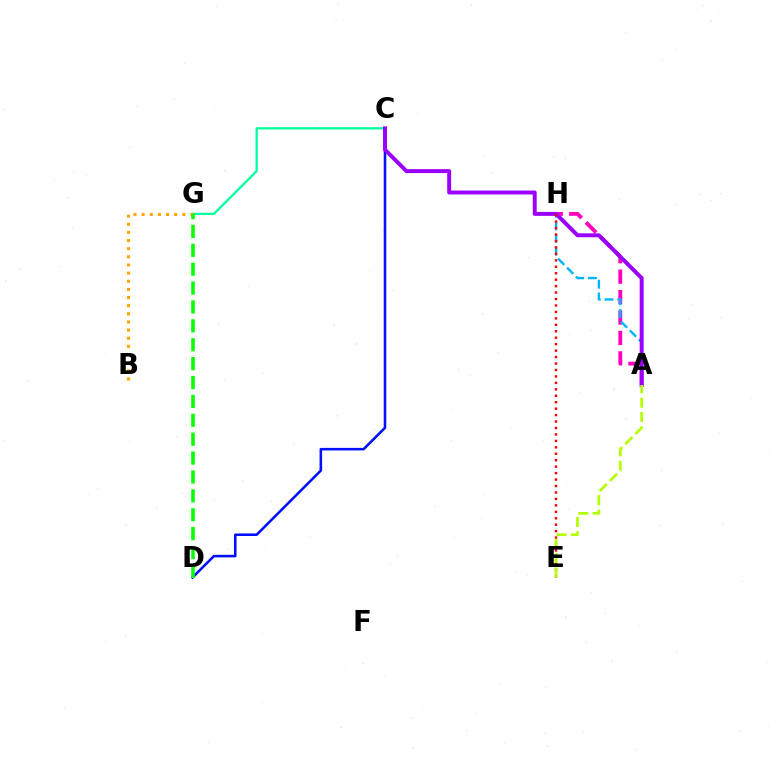{('A', 'H'): [{'color': '#ff00bd', 'line_style': 'dashed', 'thickness': 2.78}, {'color': '#00b5ff', 'line_style': 'dashed', 'thickness': 1.72}], ('C', 'G'): [{'color': '#00ff9d', 'line_style': 'solid', 'thickness': 1.64}], ('C', 'D'): [{'color': '#0010ff', 'line_style': 'solid', 'thickness': 1.84}], ('B', 'G'): [{'color': '#ffa500', 'line_style': 'dotted', 'thickness': 2.21}], ('A', 'C'): [{'color': '#9b00ff', 'line_style': 'solid', 'thickness': 2.85}], ('E', 'H'): [{'color': '#ff0000', 'line_style': 'dotted', 'thickness': 1.75}], ('D', 'G'): [{'color': '#08ff00', 'line_style': 'dashed', 'thickness': 2.57}], ('A', 'E'): [{'color': '#b3ff00', 'line_style': 'dashed', 'thickness': 1.96}]}